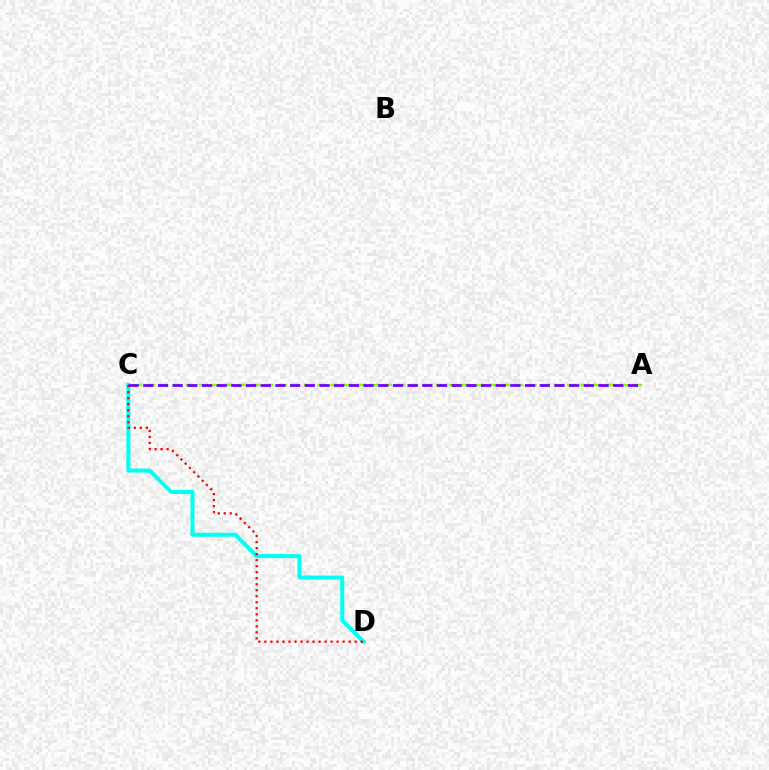{('A', 'C'): [{'color': '#84ff00', 'line_style': 'dashed', 'thickness': 1.79}, {'color': '#7200ff', 'line_style': 'dashed', 'thickness': 1.99}], ('C', 'D'): [{'color': '#00fff6', 'line_style': 'solid', 'thickness': 2.89}, {'color': '#ff0000', 'line_style': 'dotted', 'thickness': 1.63}]}